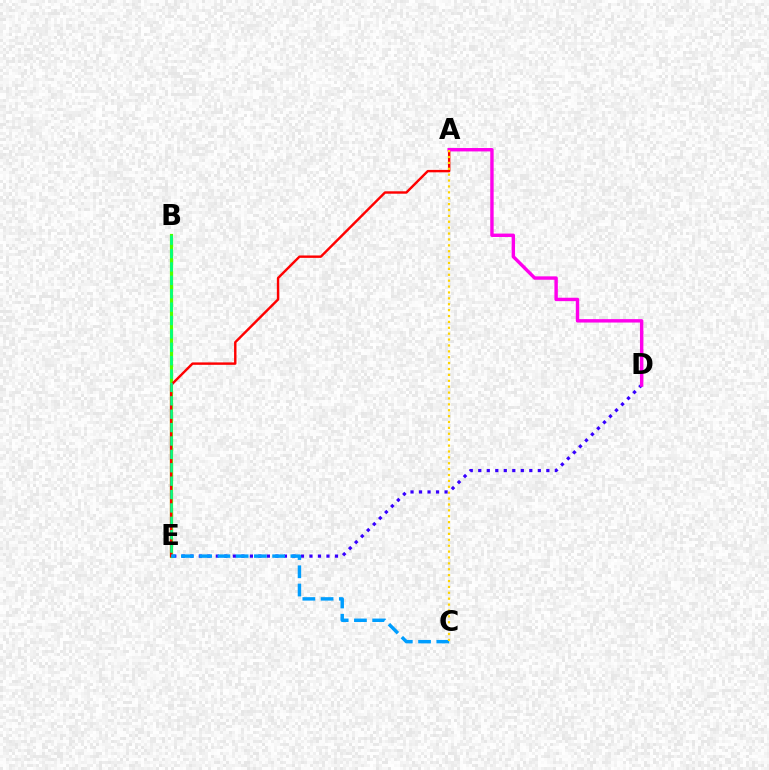{('B', 'E'): [{'color': '#4fff00', 'line_style': 'solid', 'thickness': 2.29}, {'color': '#00ff86', 'line_style': 'dashed', 'thickness': 1.82}], ('A', 'E'): [{'color': '#ff0000', 'line_style': 'solid', 'thickness': 1.74}], ('D', 'E'): [{'color': '#3700ff', 'line_style': 'dotted', 'thickness': 2.31}], ('A', 'D'): [{'color': '#ff00ed', 'line_style': 'solid', 'thickness': 2.46}], ('C', 'E'): [{'color': '#009eff', 'line_style': 'dashed', 'thickness': 2.48}], ('A', 'C'): [{'color': '#ffd500', 'line_style': 'dotted', 'thickness': 1.6}]}